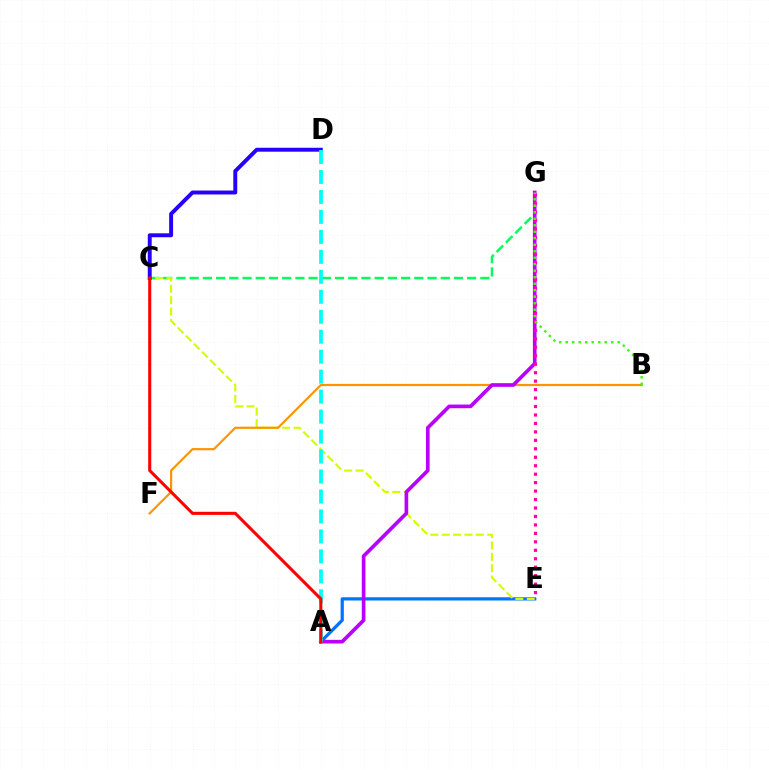{('A', 'E'): [{'color': '#0074ff', 'line_style': 'solid', 'thickness': 2.32}], ('C', 'G'): [{'color': '#00ff5c', 'line_style': 'dashed', 'thickness': 1.8}], ('C', 'E'): [{'color': '#d1ff00', 'line_style': 'dashed', 'thickness': 1.55}], ('C', 'D'): [{'color': '#2500ff', 'line_style': 'solid', 'thickness': 2.84}], ('B', 'F'): [{'color': '#ff9400', 'line_style': 'solid', 'thickness': 1.58}], ('A', 'G'): [{'color': '#b900ff', 'line_style': 'solid', 'thickness': 2.64}], ('E', 'G'): [{'color': '#ff00ac', 'line_style': 'dotted', 'thickness': 2.3}], ('A', 'D'): [{'color': '#00fff6', 'line_style': 'dashed', 'thickness': 2.71}], ('B', 'G'): [{'color': '#3dff00', 'line_style': 'dotted', 'thickness': 1.77}], ('A', 'C'): [{'color': '#ff0000', 'line_style': 'solid', 'thickness': 2.2}]}